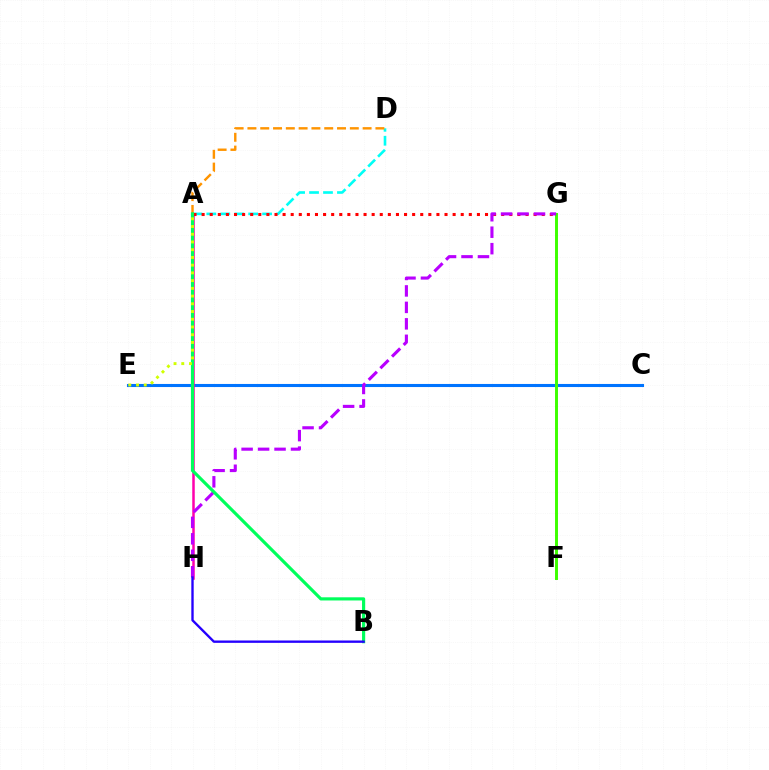{('C', 'E'): [{'color': '#0074ff', 'line_style': 'solid', 'thickness': 2.22}], ('A', 'H'): [{'color': '#ff00ac', 'line_style': 'solid', 'thickness': 1.81}], ('A', 'D'): [{'color': '#00fff6', 'line_style': 'dashed', 'thickness': 1.89}, {'color': '#ff9400', 'line_style': 'dashed', 'thickness': 1.74}], ('A', 'G'): [{'color': '#ff0000', 'line_style': 'dotted', 'thickness': 2.2}], ('F', 'G'): [{'color': '#3dff00', 'line_style': 'solid', 'thickness': 2.13}], ('G', 'H'): [{'color': '#b900ff', 'line_style': 'dashed', 'thickness': 2.24}], ('A', 'B'): [{'color': '#00ff5c', 'line_style': 'solid', 'thickness': 2.28}], ('A', 'E'): [{'color': '#d1ff00', 'line_style': 'dotted', 'thickness': 2.1}], ('B', 'H'): [{'color': '#2500ff', 'line_style': 'solid', 'thickness': 1.7}]}